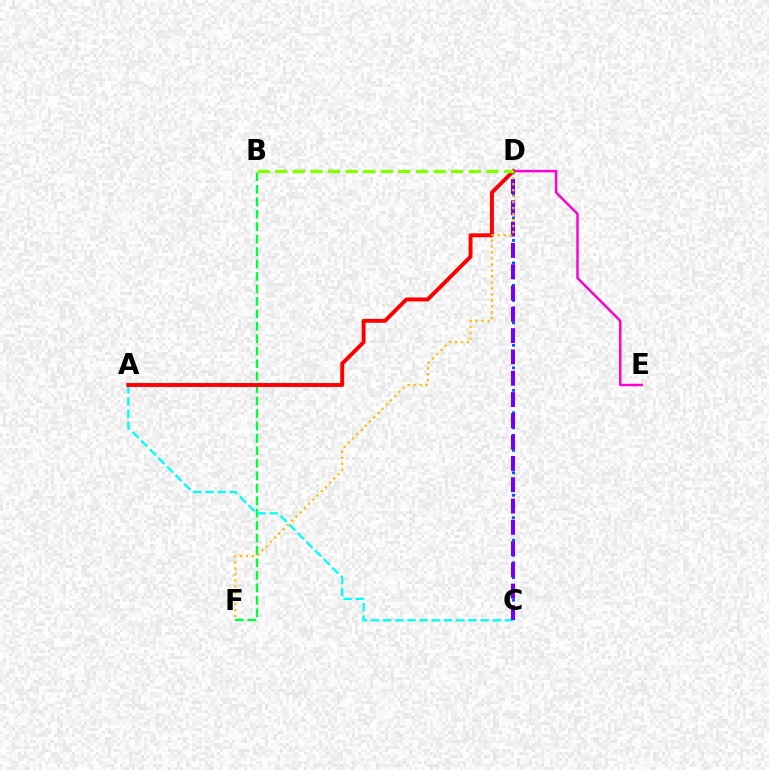{('C', 'D'): [{'color': '#004bff', 'line_style': 'dotted', 'thickness': 2.04}, {'color': '#7200ff', 'line_style': 'dashed', 'thickness': 2.89}], ('D', 'E'): [{'color': '#ff00cf', 'line_style': 'solid', 'thickness': 1.77}], ('B', 'F'): [{'color': '#00ff39', 'line_style': 'dashed', 'thickness': 1.69}], ('A', 'C'): [{'color': '#00fff6', 'line_style': 'dashed', 'thickness': 1.66}], ('A', 'D'): [{'color': '#ff0000', 'line_style': 'solid', 'thickness': 2.82}], ('D', 'F'): [{'color': '#ffbd00', 'line_style': 'dotted', 'thickness': 1.62}], ('B', 'D'): [{'color': '#84ff00', 'line_style': 'dashed', 'thickness': 2.39}]}